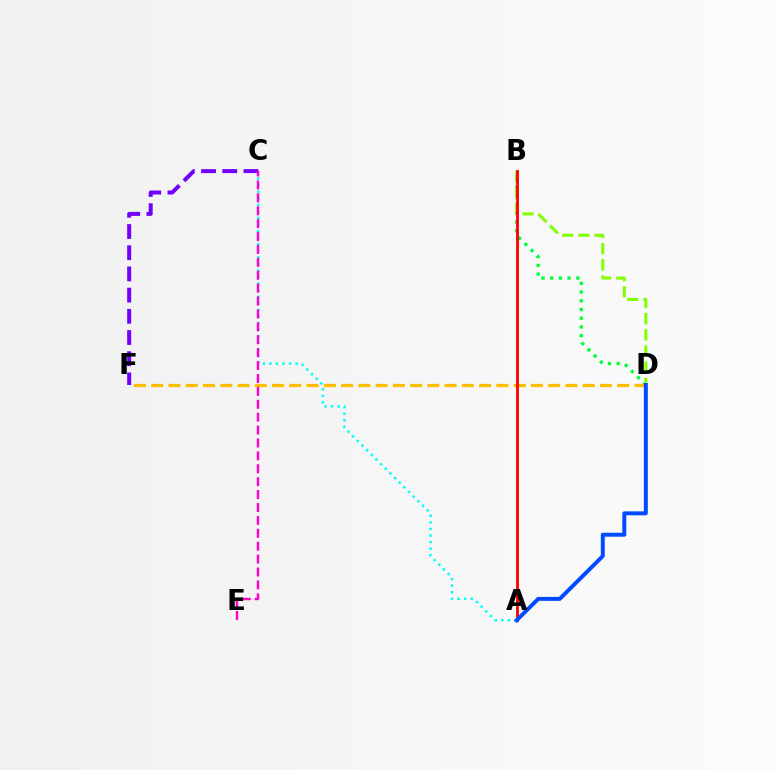{('C', 'F'): [{'color': '#7200ff', 'line_style': 'dashed', 'thickness': 2.88}], ('A', 'C'): [{'color': '#00fff6', 'line_style': 'dotted', 'thickness': 1.78}], ('B', 'D'): [{'color': '#00ff39', 'line_style': 'dotted', 'thickness': 2.37}, {'color': '#84ff00', 'line_style': 'dashed', 'thickness': 2.2}], ('D', 'F'): [{'color': '#ffbd00', 'line_style': 'dashed', 'thickness': 2.34}], ('C', 'E'): [{'color': '#ff00cf', 'line_style': 'dashed', 'thickness': 1.75}], ('A', 'B'): [{'color': '#ff0000', 'line_style': 'solid', 'thickness': 2.03}], ('A', 'D'): [{'color': '#004bff', 'line_style': 'solid', 'thickness': 2.85}]}